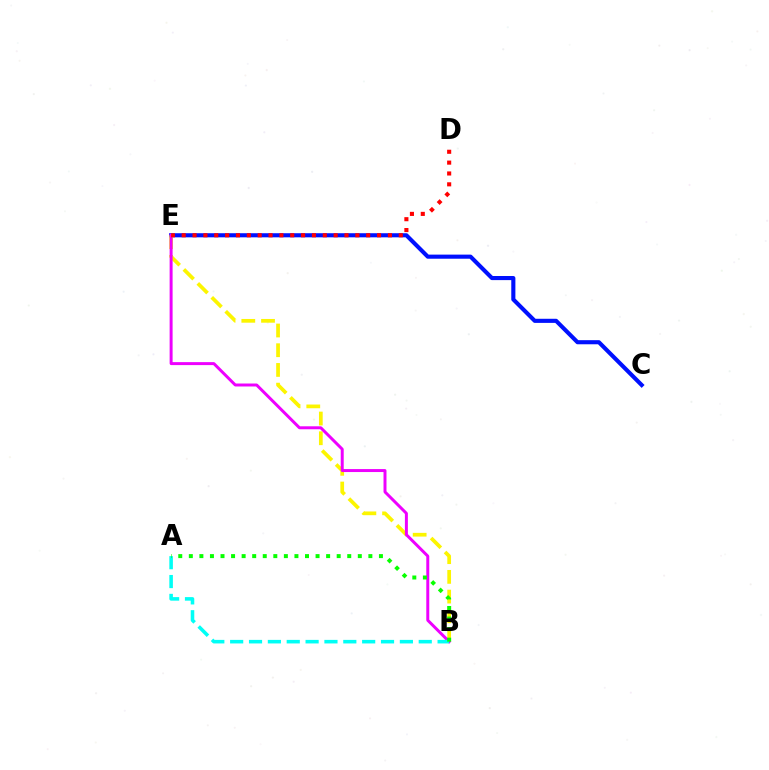{('C', 'E'): [{'color': '#0010ff', 'line_style': 'solid', 'thickness': 2.96}], ('B', 'E'): [{'color': '#fcf500', 'line_style': 'dashed', 'thickness': 2.68}, {'color': '#ee00ff', 'line_style': 'solid', 'thickness': 2.14}], ('A', 'B'): [{'color': '#00fff6', 'line_style': 'dashed', 'thickness': 2.56}, {'color': '#08ff00', 'line_style': 'dotted', 'thickness': 2.87}], ('D', 'E'): [{'color': '#ff0000', 'line_style': 'dotted', 'thickness': 2.95}]}